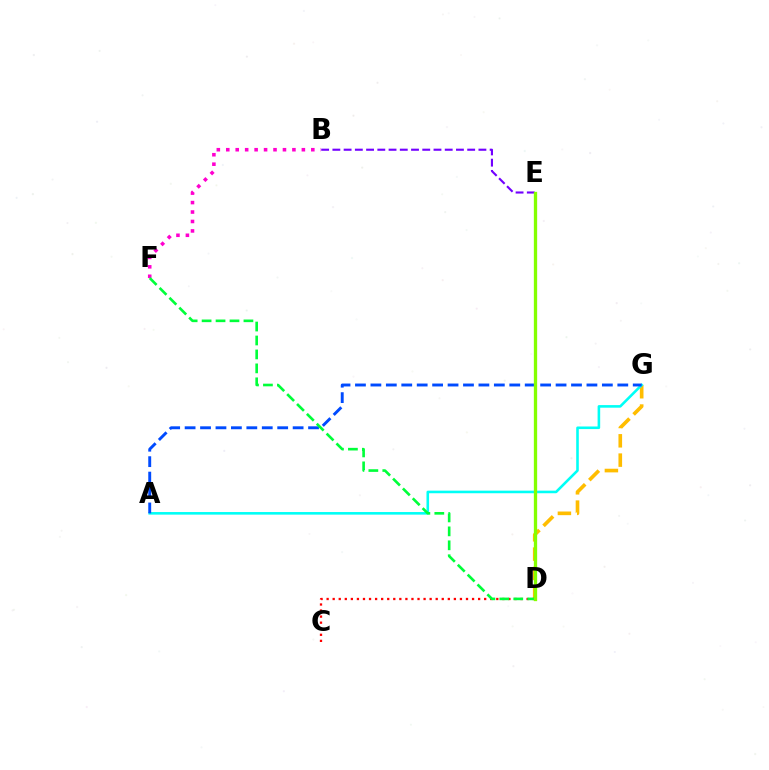{('D', 'G'): [{'color': '#ffbd00', 'line_style': 'dashed', 'thickness': 2.62}], ('C', 'D'): [{'color': '#ff0000', 'line_style': 'dotted', 'thickness': 1.65}], ('A', 'G'): [{'color': '#00fff6', 'line_style': 'solid', 'thickness': 1.86}, {'color': '#004bff', 'line_style': 'dashed', 'thickness': 2.1}], ('B', 'E'): [{'color': '#7200ff', 'line_style': 'dashed', 'thickness': 1.53}], ('B', 'F'): [{'color': '#ff00cf', 'line_style': 'dotted', 'thickness': 2.57}], ('D', 'F'): [{'color': '#00ff39', 'line_style': 'dashed', 'thickness': 1.89}], ('D', 'E'): [{'color': '#84ff00', 'line_style': 'solid', 'thickness': 2.38}]}